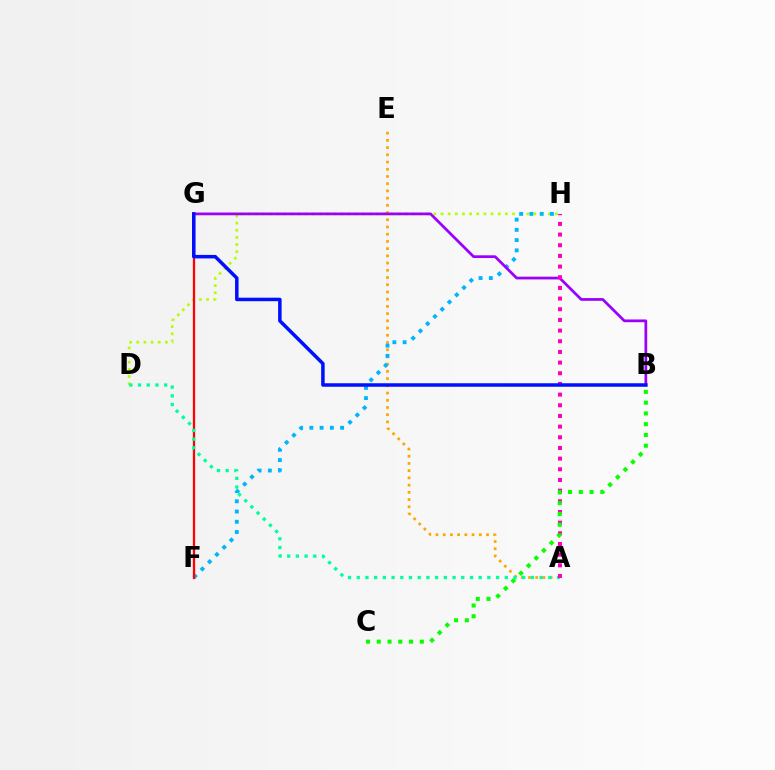{('D', 'H'): [{'color': '#b3ff00', 'line_style': 'dotted', 'thickness': 1.94}], ('A', 'E'): [{'color': '#ffa500', 'line_style': 'dotted', 'thickness': 1.96}], ('F', 'H'): [{'color': '#00b5ff', 'line_style': 'dotted', 'thickness': 2.78}], ('B', 'G'): [{'color': '#9b00ff', 'line_style': 'solid', 'thickness': 1.97}, {'color': '#0010ff', 'line_style': 'solid', 'thickness': 2.52}], ('F', 'G'): [{'color': '#ff0000', 'line_style': 'solid', 'thickness': 1.63}], ('A', 'D'): [{'color': '#00ff9d', 'line_style': 'dotted', 'thickness': 2.37}], ('A', 'H'): [{'color': '#ff00bd', 'line_style': 'dotted', 'thickness': 2.9}], ('B', 'C'): [{'color': '#08ff00', 'line_style': 'dotted', 'thickness': 2.93}]}